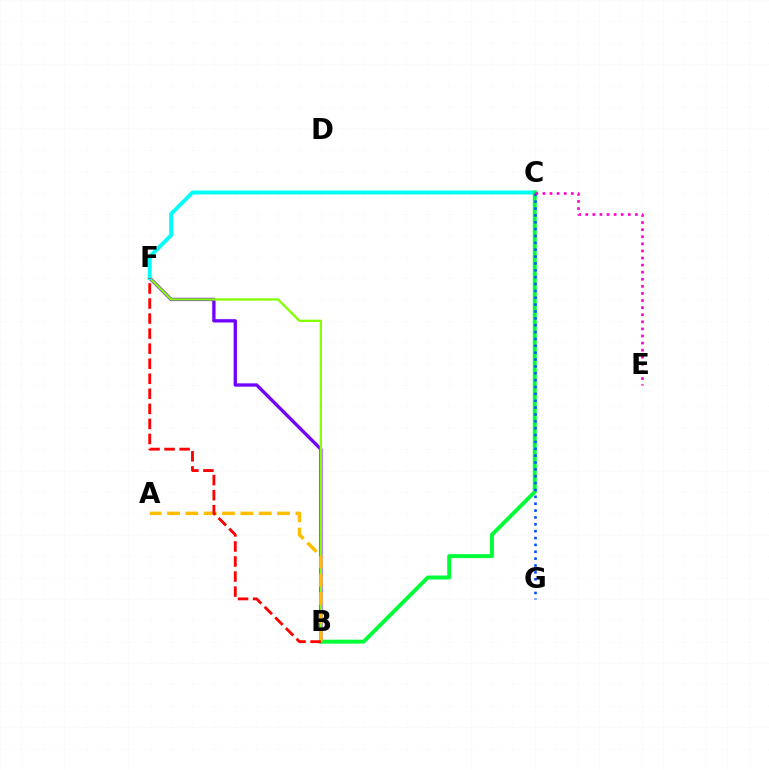{('B', 'F'): [{'color': '#7200ff', 'line_style': 'solid', 'thickness': 2.39}, {'color': '#84ff00', 'line_style': 'solid', 'thickness': 1.66}, {'color': '#ff0000', 'line_style': 'dashed', 'thickness': 2.04}], ('C', 'F'): [{'color': '#00fff6', 'line_style': 'solid', 'thickness': 2.81}], ('B', 'C'): [{'color': '#00ff39', 'line_style': 'solid', 'thickness': 2.83}], ('C', 'G'): [{'color': '#004bff', 'line_style': 'dotted', 'thickness': 1.87}], ('C', 'E'): [{'color': '#ff00cf', 'line_style': 'dotted', 'thickness': 1.93}], ('A', 'B'): [{'color': '#ffbd00', 'line_style': 'dashed', 'thickness': 2.49}]}